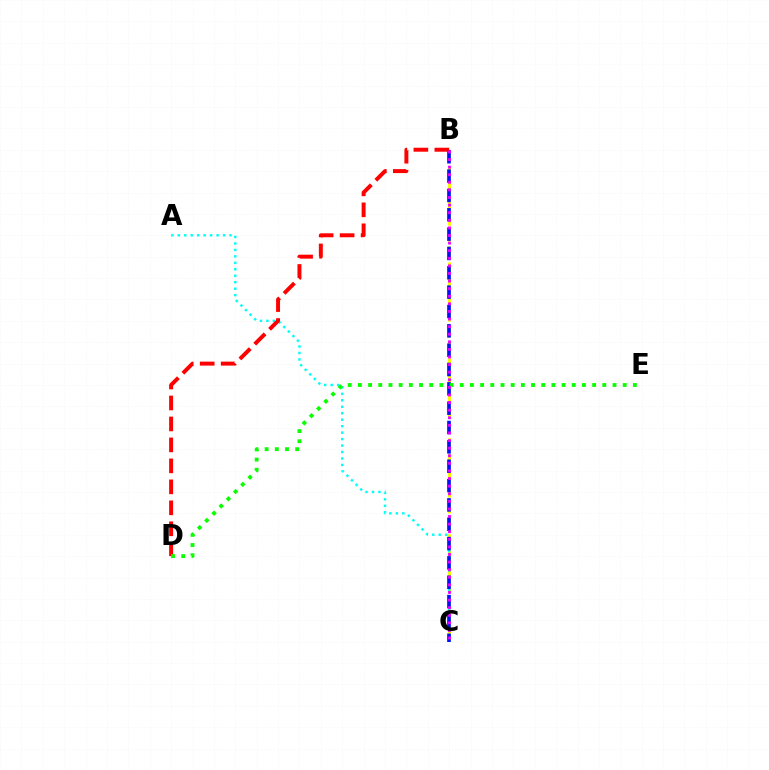{('B', 'C'): [{'color': '#fcf500', 'line_style': 'dashed', 'thickness': 2.17}, {'color': '#0010ff', 'line_style': 'dashed', 'thickness': 2.63}, {'color': '#ee00ff', 'line_style': 'dotted', 'thickness': 2.06}], ('A', 'C'): [{'color': '#00fff6', 'line_style': 'dotted', 'thickness': 1.76}], ('B', 'D'): [{'color': '#ff0000', 'line_style': 'dashed', 'thickness': 2.85}], ('D', 'E'): [{'color': '#08ff00', 'line_style': 'dotted', 'thickness': 2.77}]}